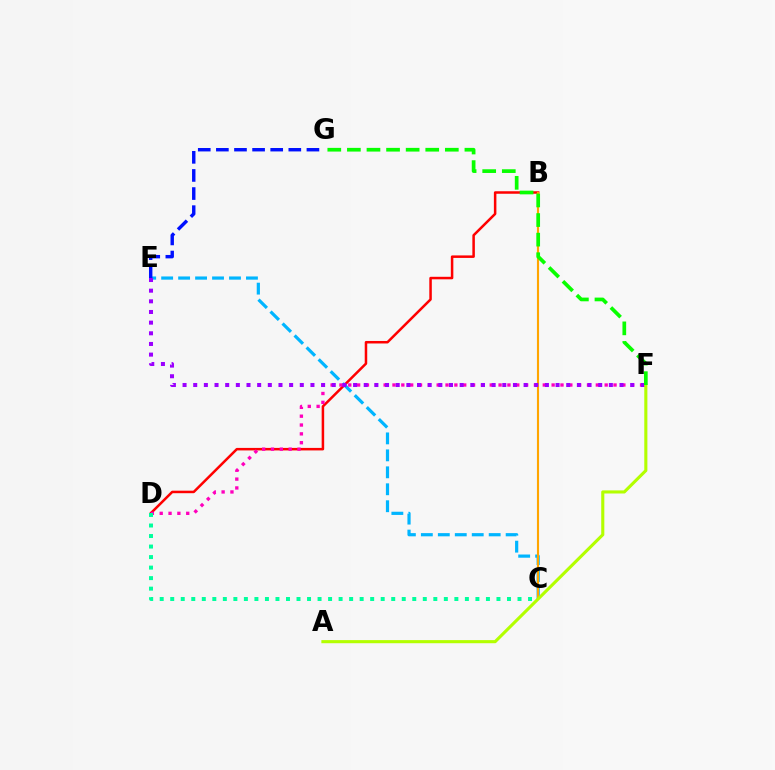{('B', 'D'): [{'color': '#ff0000', 'line_style': 'solid', 'thickness': 1.81}], ('C', 'E'): [{'color': '#00b5ff', 'line_style': 'dashed', 'thickness': 2.3}], ('B', 'C'): [{'color': '#ffa500', 'line_style': 'solid', 'thickness': 1.53}], ('D', 'F'): [{'color': '#ff00bd', 'line_style': 'dotted', 'thickness': 2.4}], ('E', 'G'): [{'color': '#0010ff', 'line_style': 'dashed', 'thickness': 2.46}], ('E', 'F'): [{'color': '#9b00ff', 'line_style': 'dotted', 'thickness': 2.9}], ('A', 'F'): [{'color': '#b3ff00', 'line_style': 'solid', 'thickness': 2.23}], ('C', 'D'): [{'color': '#00ff9d', 'line_style': 'dotted', 'thickness': 2.86}], ('F', 'G'): [{'color': '#08ff00', 'line_style': 'dashed', 'thickness': 2.66}]}